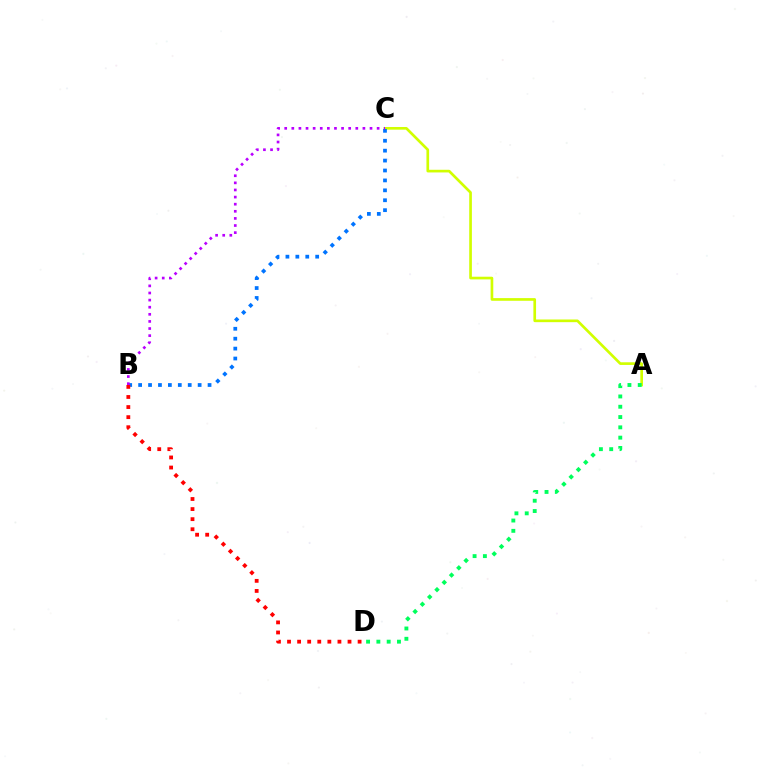{('A', 'C'): [{'color': '#d1ff00', 'line_style': 'solid', 'thickness': 1.92}], ('B', 'C'): [{'color': '#0074ff', 'line_style': 'dotted', 'thickness': 2.69}, {'color': '#b900ff', 'line_style': 'dotted', 'thickness': 1.93}], ('A', 'D'): [{'color': '#00ff5c', 'line_style': 'dotted', 'thickness': 2.8}], ('B', 'D'): [{'color': '#ff0000', 'line_style': 'dotted', 'thickness': 2.74}]}